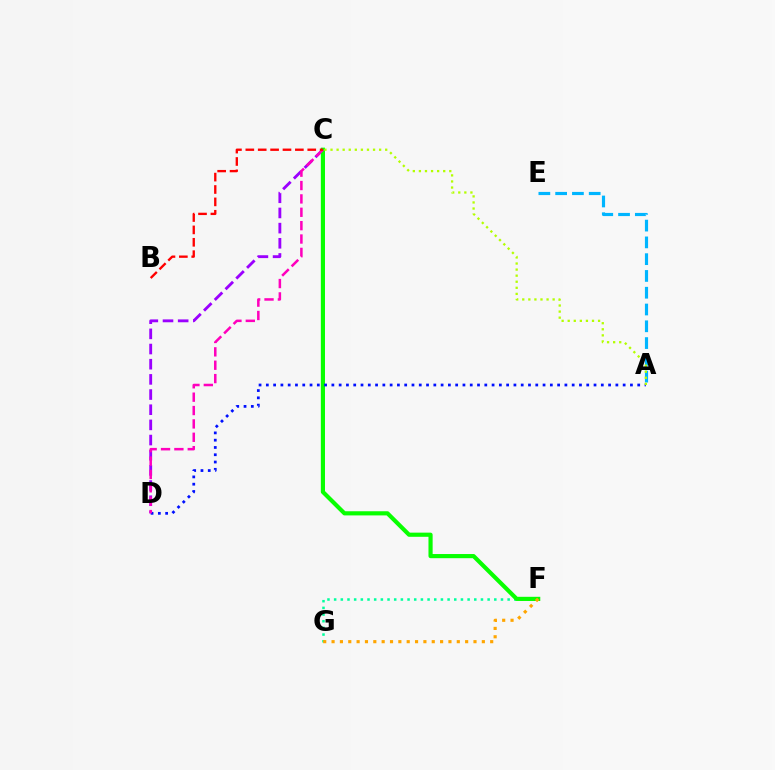{('F', 'G'): [{'color': '#00ff9d', 'line_style': 'dotted', 'thickness': 1.81}, {'color': '#ffa500', 'line_style': 'dotted', 'thickness': 2.27}], ('C', 'D'): [{'color': '#9b00ff', 'line_style': 'dashed', 'thickness': 2.06}, {'color': '#ff00bd', 'line_style': 'dashed', 'thickness': 1.82}], ('C', 'F'): [{'color': '#08ff00', 'line_style': 'solid', 'thickness': 2.99}], ('A', 'E'): [{'color': '#00b5ff', 'line_style': 'dashed', 'thickness': 2.28}], ('A', 'D'): [{'color': '#0010ff', 'line_style': 'dotted', 'thickness': 1.98}], ('A', 'C'): [{'color': '#b3ff00', 'line_style': 'dotted', 'thickness': 1.65}], ('B', 'C'): [{'color': '#ff0000', 'line_style': 'dashed', 'thickness': 1.68}]}